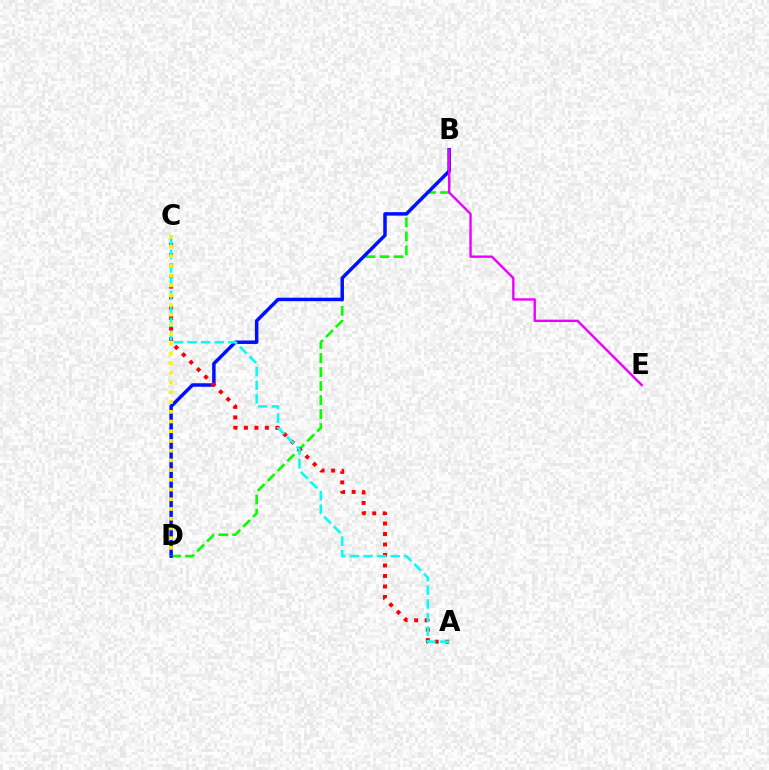{('B', 'D'): [{'color': '#08ff00', 'line_style': 'dashed', 'thickness': 1.9}, {'color': '#0010ff', 'line_style': 'solid', 'thickness': 2.5}], ('B', 'E'): [{'color': '#ee00ff', 'line_style': 'solid', 'thickness': 1.72}], ('A', 'C'): [{'color': '#ff0000', 'line_style': 'dotted', 'thickness': 2.85}, {'color': '#00fff6', 'line_style': 'dashed', 'thickness': 1.85}], ('C', 'D'): [{'color': '#fcf500', 'line_style': 'dotted', 'thickness': 2.64}]}